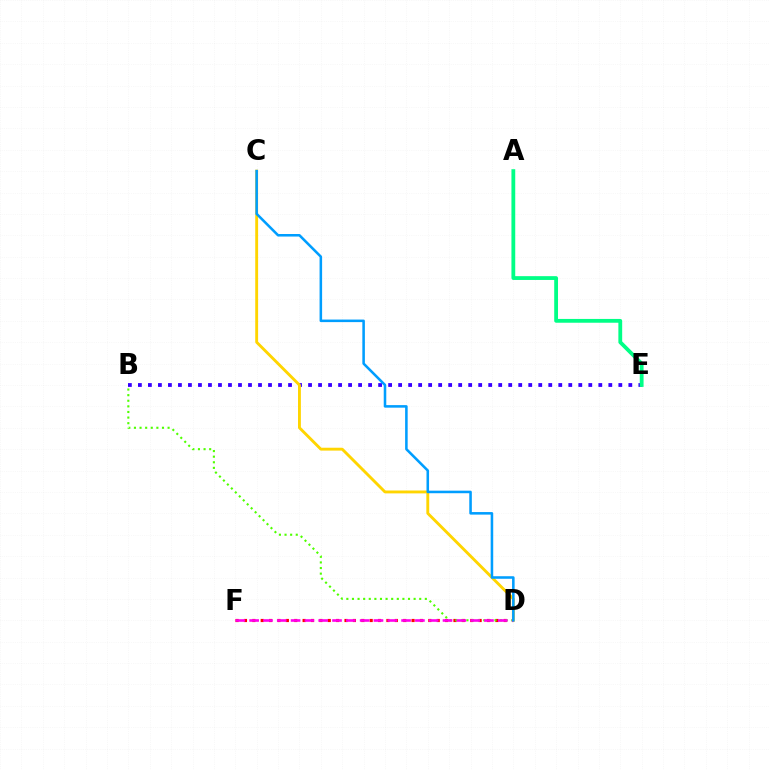{('D', 'F'): [{'color': '#ff0000', 'line_style': 'dotted', 'thickness': 2.28}, {'color': '#ff00ed', 'line_style': 'dashed', 'thickness': 1.88}], ('B', 'D'): [{'color': '#4fff00', 'line_style': 'dotted', 'thickness': 1.52}], ('B', 'E'): [{'color': '#3700ff', 'line_style': 'dotted', 'thickness': 2.72}], ('C', 'D'): [{'color': '#ffd500', 'line_style': 'solid', 'thickness': 2.07}, {'color': '#009eff', 'line_style': 'solid', 'thickness': 1.84}], ('A', 'E'): [{'color': '#00ff86', 'line_style': 'solid', 'thickness': 2.74}]}